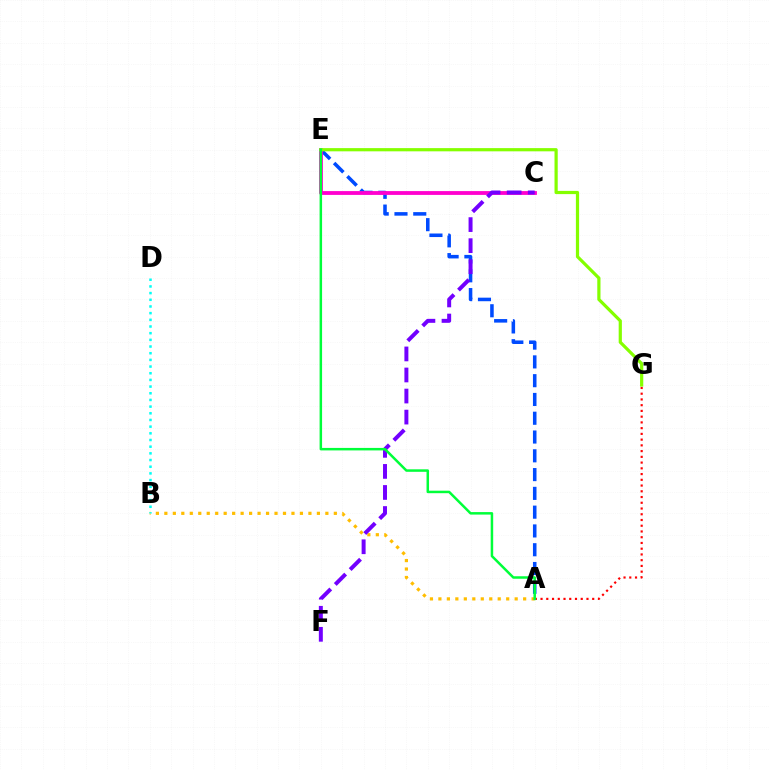{('A', 'B'): [{'color': '#ffbd00', 'line_style': 'dotted', 'thickness': 2.3}], ('A', 'E'): [{'color': '#004bff', 'line_style': 'dashed', 'thickness': 2.55}, {'color': '#00ff39', 'line_style': 'solid', 'thickness': 1.8}], ('A', 'G'): [{'color': '#ff0000', 'line_style': 'dotted', 'thickness': 1.56}], ('C', 'E'): [{'color': '#ff00cf', 'line_style': 'solid', 'thickness': 2.74}], ('C', 'F'): [{'color': '#7200ff', 'line_style': 'dashed', 'thickness': 2.86}], ('E', 'G'): [{'color': '#84ff00', 'line_style': 'solid', 'thickness': 2.31}], ('B', 'D'): [{'color': '#00fff6', 'line_style': 'dotted', 'thickness': 1.81}]}